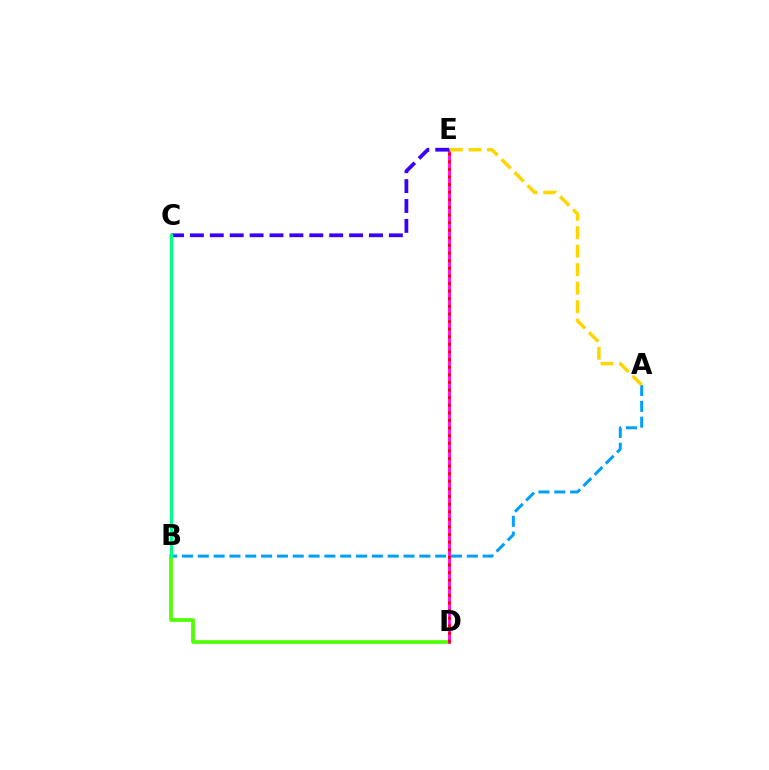{('B', 'D'): [{'color': '#4fff00', 'line_style': 'solid', 'thickness': 2.66}], ('D', 'E'): [{'color': '#ff00ed', 'line_style': 'solid', 'thickness': 2.0}, {'color': '#ff0000', 'line_style': 'dotted', 'thickness': 2.07}], ('C', 'E'): [{'color': '#3700ff', 'line_style': 'dashed', 'thickness': 2.7}], ('A', 'B'): [{'color': '#009eff', 'line_style': 'dashed', 'thickness': 2.15}], ('B', 'C'): [{'color': '#00ff86', 'line_style': 'solid', 'thickness': 2.3}], ('A', 'E'): [{'color': '#ffd500', 'line_style': 'dashed', 'thickness': 2.51}]}